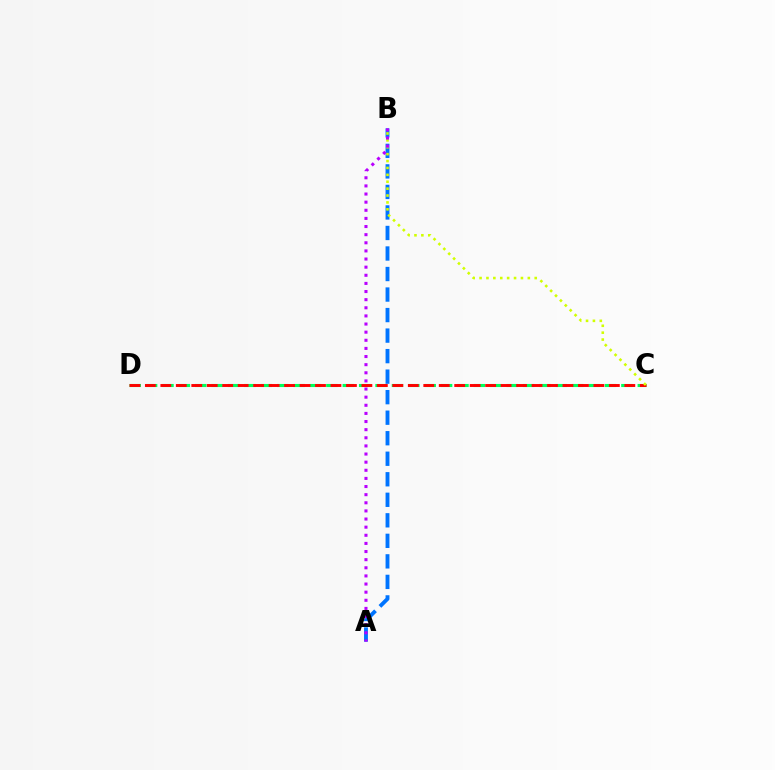{('C', 'D'): [{'color': '#00ff5c', 'line_style': 'dashed', 'thickness': 2.23}, {'color': '#ff0000', 'line_style': 'dashed', 'thickness': 2.1}], ('A', 'B'): [{'color': '#0074ff', 'line_style': 'dashed', 'thickness': 2.79}, {'color': '#b900ff', 'line_style': 'dotted', 'thickness': 2.21}], ('B', 'C'): [{'color': '#d1ff00', 'line_style': 'dotted', 'thickness': 1.87}]}